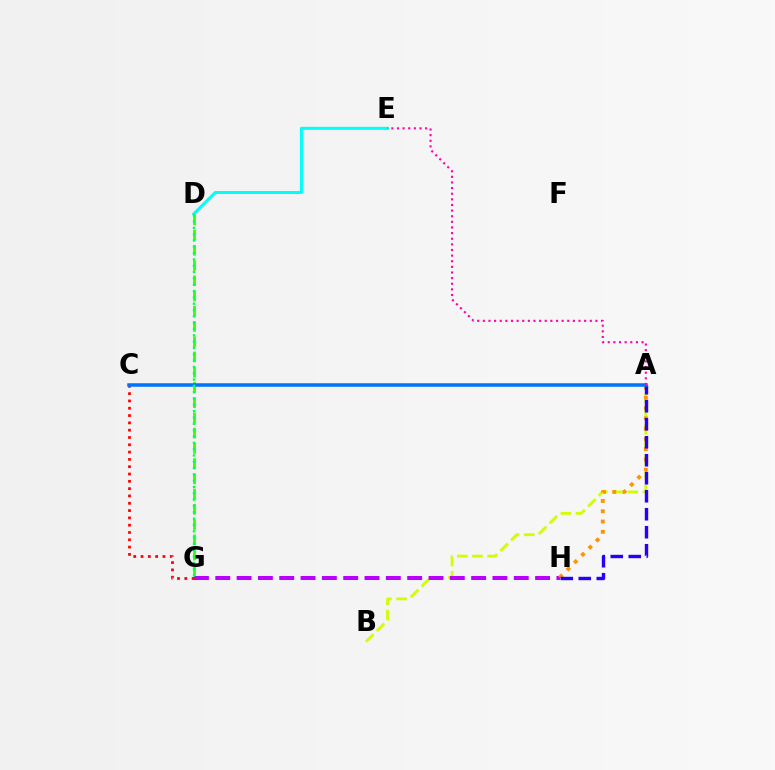{('A', 'B'): [{'color': '#d1ff00', 'line_style': 'dashed', 'thickness': 2.06}], ('D', 'G'): [{'color': '#3dff00', 'line_style': 'dashed', 'thickness': 2.07}, {'color': '#00ff5c', 'line_style': 'dotted', 'thickness': 1.72}], ('D', 'E'): [{'color': '#00fff6', 'line_style': 'solid', 'thickness': 2.18}], ('G', 'H'): [{'color': '#b900ff', 'line_style': 'dashed', 'thickness': 2.9}], ('C', 'G'): [{'color': '#ff0000', 'line_style': 'dotted', 'thickness': 1.99}], ('A', 'H'): [{'color': '#ff9400', 'line_style': 'dotted', 'thickness': 2.79}, {'color': '#2500ff', 'line_style': 'dashed', 'thickness': 2.45}], ('A', 'C'): [{'color': '#0074ff', 'line_style': 'solid', 'thickness': 2.53}], ('A', 'E'): [{'color': '#ff00ac', 'line_style': 'dotted', 'thickness': 1.53}]}